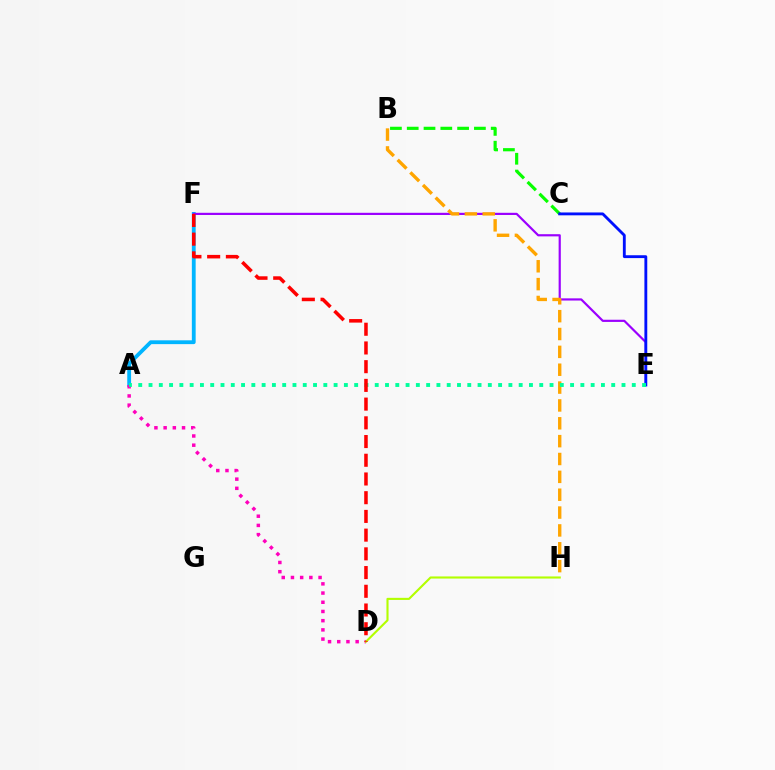{('B', 'C'): [{'color': '#08ff00', 'line_style': 'dashed', 'thickness': 2.28}], ('A', 'F'): [{'color': '#00b5ff', 'line_style': 'solid', 'thickness': 2.75}], ('A', 'D'): [{'color': '#ff00bd', 'line_style': 'dotted', 'thickness': 2.5}], ('E', 'F'): [{'color': '#9b00ff', 'line_style': 'solid', 'thickness': 1.57}], ('C', 'E'): [{'color': '#0010ff', 'line_style': 'solid', 'thickness': 2.05}], ('B', 'H'): [{'color': '#ffa500', 'line_style': 'dashed', 'thickness': 2.43}], ('A', 'E'): [{'color': '#00ff9d', 'line_style': 'dotted', 'thickness': 2.79}], ('D', 'H'): [{'color': '#b3ff00', 'line_style': 'solid', 'thickness': 1.52}], ('D', 'F'): [{'color': '#ff0000', 'line_style': 'dashed', 'thickness': 2.54}]}